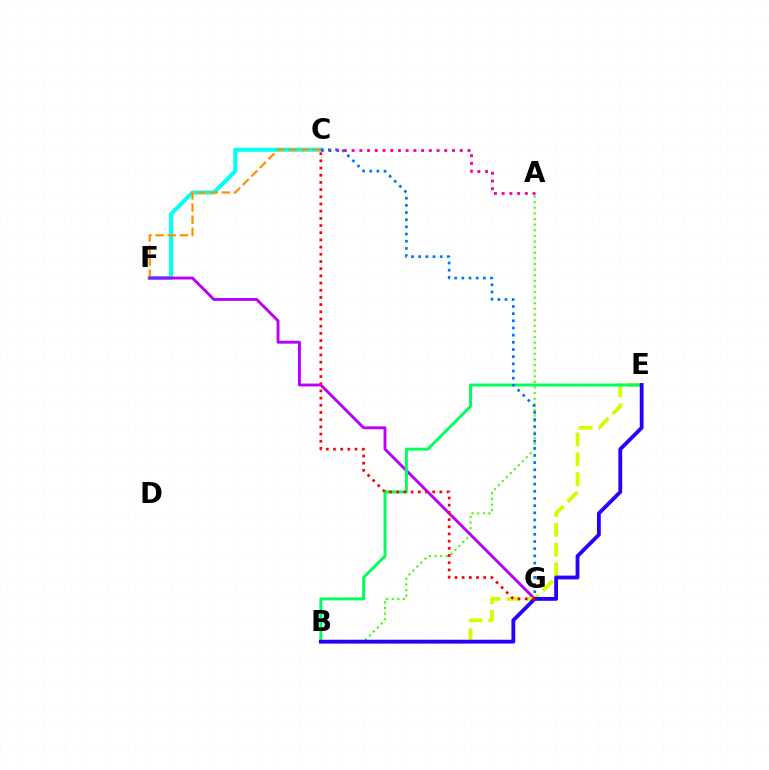{('C', 'F'): [{'color': '#00fff6', 'line_style': 'solid', 'thickness': 2.91}, {'color': '#ff9400', 'line_style': 'dashed', 'thickness': 1.65}], ('A', 'B'): [{'color': '#3dff00', 'line_style': 'dotted', 'thickness': 1.53}], ('F', 'G'): [{'color': '#b900ff', 'line_style': 'solid', 'thickness': 2.09}], ('A', 'C'): [{'color': '#ff00ac', 'line_style': 'dotted', 'thickness': 2.1}], ('B', 'E'): [{'color': '#d1ff00', 'line_style': 'dashed', 'thickness': 2.69}, {'color': '#00ff5c', 'line_style': 'solid', 'thickness': 2.13}, {'color': '#2500ff', 'line_style': 'solid', 'thickness': 2.74}], ('C', 'G'): [{'color': '#0074ff', 'line_style': 'dotted', 'thickness': 1.95}, {'color': '#ff0000', 'line_style': 'dotted', 'thickness': 1.95}]}